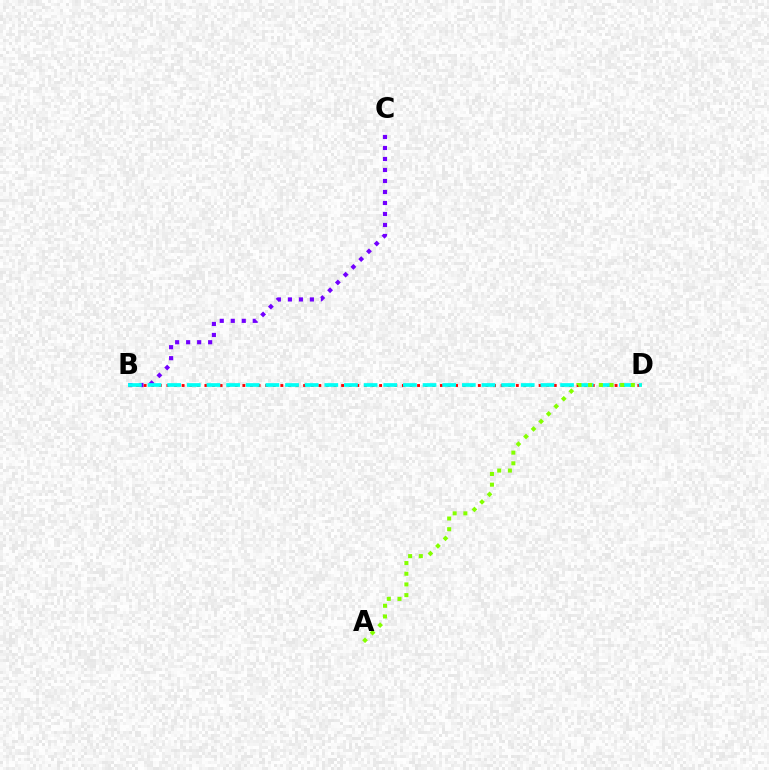{('B', 'C'): [{'color': '#7200ff', 'line_style': 'dotted', 'thickness': 2.99}], ('B', 'D'): [{'color': '#ff0000', 'line_style': 'dotted', 'thickness': 2.06}, {'color': '#00fff6', 'line_style': 'dashed', 'thickness': 2.67}], ('A', 'D'): [{'color': '#84ff00', 'line_style': 'dotted', 'thickness': 2.9}]}